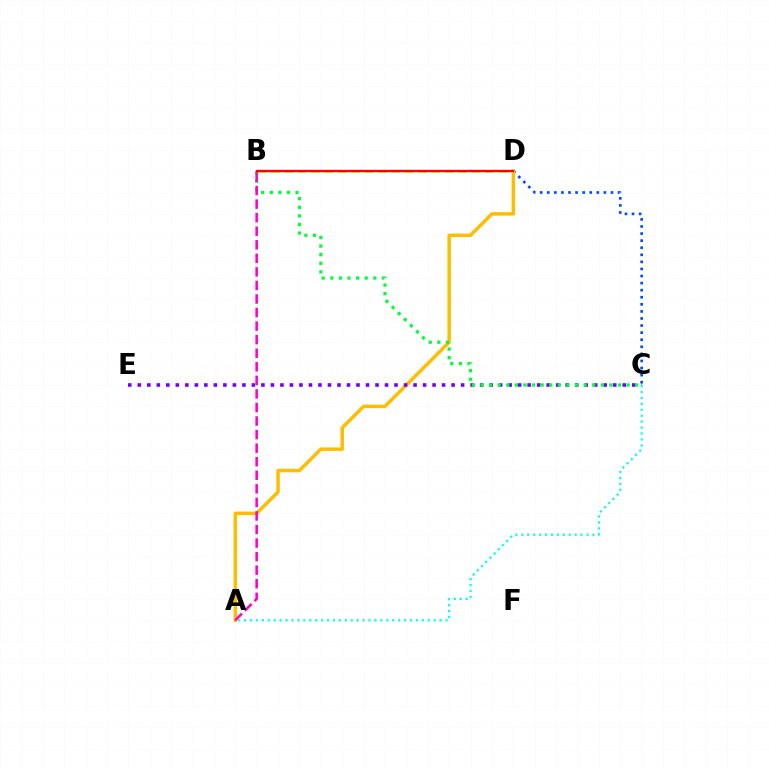{('C', 'D'): [{'color': '#004bff', 'line_style': 'dotted', 'thickness': 1.92}], ('A', 'D'): [{'color': '#ffbd00', 'line_style': 'solid', 'thickness': 2.49}], ('C', 'E'): [{'color': '#7200ff', 'line_style': 'dotted', 'thickness': 2.58}], ('B', 'D'): [{'color': '#84ff00', 'line_style': 'dashed', 'thickness': 1.81}, {'color': '#ff0000', 'line_style': 'solid', 'thickness': 1.69}], ('B', 'C'): [{'color': '#00ff39', 'line_style': 'dotted', 'thickness': 2.34}], ('A', 'B'): [{'color': '#ff00cf', 'line_style': 'dashed', 'thickness': 1.84}], ('A', 'C'): [{'color': '#00fff6', 'line_style': 'dotted', 'thickness': 1.61}]}